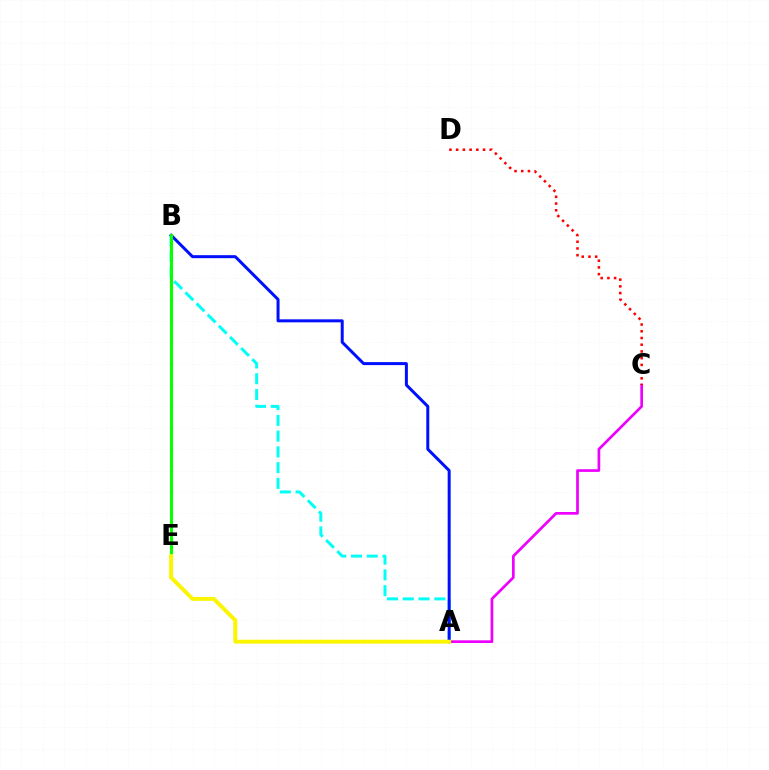{('A', 'B'): [{'color': '#00fff6', 'line_style': 'dashed', 'thickness': 2.14}, {'color': '#0010ff', 'line_style': 'solid', 'thickness': 2.16}], ('A', 'C'): [{'color': '#ee00ff', 'line_style': 'solid', 'thickness': 1.94}], ('B', 'E'): [{'color': '#08ff00', 'line_style': 'solid', 'thickness': 2.22}], ('A', 'E'): [{'color': '#fcf500', 'line_style': 'solid', 'thickness': 2.81}], ('C', 'D'): [{'color': '#ff0000', 'line_style': 'dotted', 'thickness': 1.83}]}